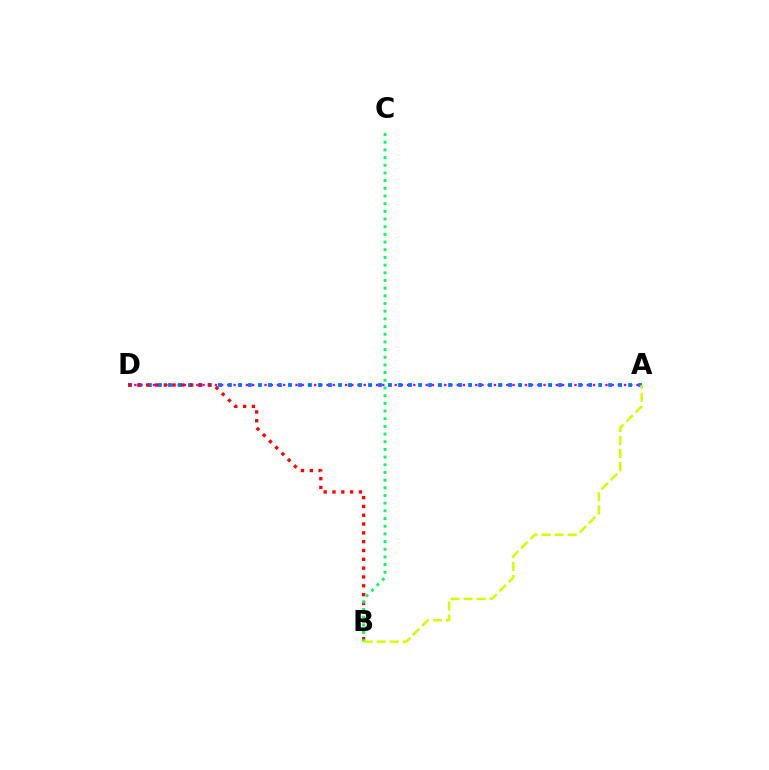{('A', 'D'): [{'color': '#b900ff', 'line_style': 'dotted', 'thickness': 1.68}, {'color': '#0074ff', 'line_style': 'dotted', 'thickness': 2.72}], ('B', 'D'): [{'color': '#ff0000', 'line_style': 'dotted', 'thickness': 2.4}], ('B', 'C'): [{'color': '#00ff5c', 'line_style': 'dotted', 'thickness': 2.09}], ('A', 'B'): [{'color': '#d1ff00', 'line_style': 'dashed', 'thickness': 1.77}]}